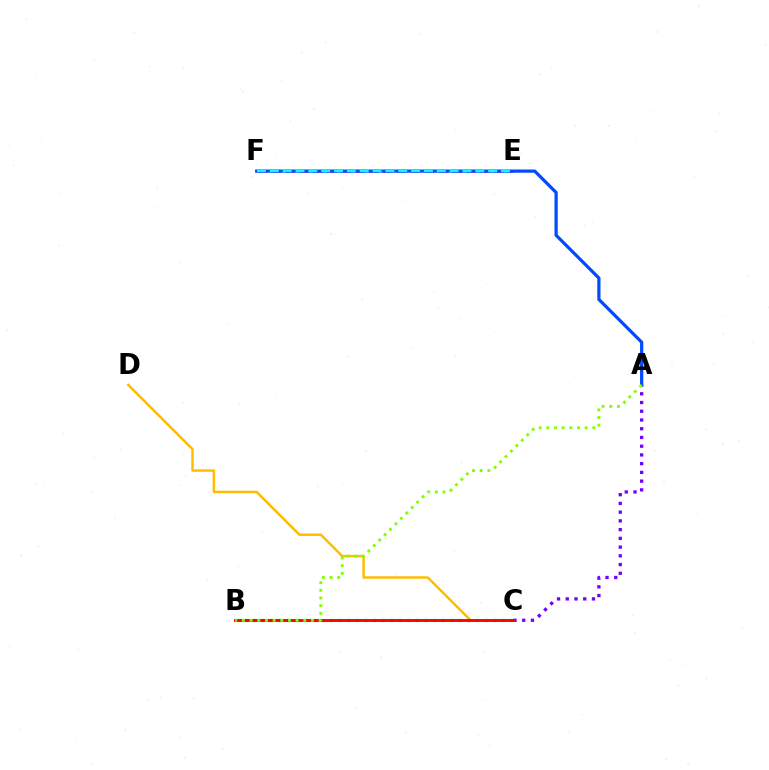{('A', 'C'): [{'color': '#7200ff', 'line_style': 'dotted', 'thickness': 2.37}], ('C', 'D'): [{'color': '#ffbd00', 'line_style': 'solid', 'thickness': 1.78}], ('B', 'C'): [{'color': '#00ff39', 'line_style': 'dotted', 'thickness': 2.33}, {'color': '#ff0000', 'line_style': 'solid', 'thickness': 2.08}], ('E', 'F'): [{'color': '#ff00cf', 'line_style': 'dashed', 'thickness': 1.89}, {'color': '#00fff6', 'line_style': 'dashed', 'thickness': 1.74}], ('A', 'F'): [{'color': '#004bff', 'line_style': 'solid', 'thickness': 2.32}], ('A', 'B'): [{'color': '#84ff00', 'line_style': 'dotted', 'thickness': 2.08}]}